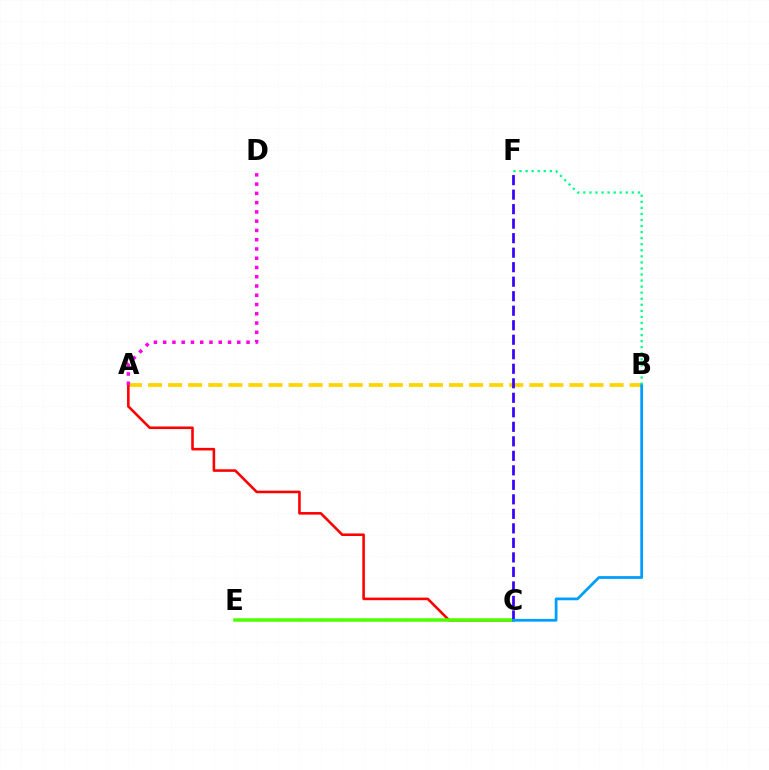{('A', 'B'): [{'color': '#ffd500', 'line_style': 'dashed', 'thickness': 2.73}], ('A', 'C'): [{'color': '#ff0000', 'line_style': 'solid', 'thickness': 1.86}], ('C', 'E'): [{'color': '#4fff00', 'line_style': 'solid', 'thickness': 2.53}], ('A', 'D'): [{'color': '#ff00ed', 'line_style': 'dotted', 'thickness': 2.52}], ('C', 'F'): [{'color': '#3700ff', 'line_style': 'dashed', 'thickness': 1.97}], ('B', 'C'): [{'color': '#009eff', 'line_style': 'solid', 'thickness': 1.99}], ('B', 'F'): [{'color': '#00ff86', 'line_style': 'dotted', 'thickness': 1.65}]}